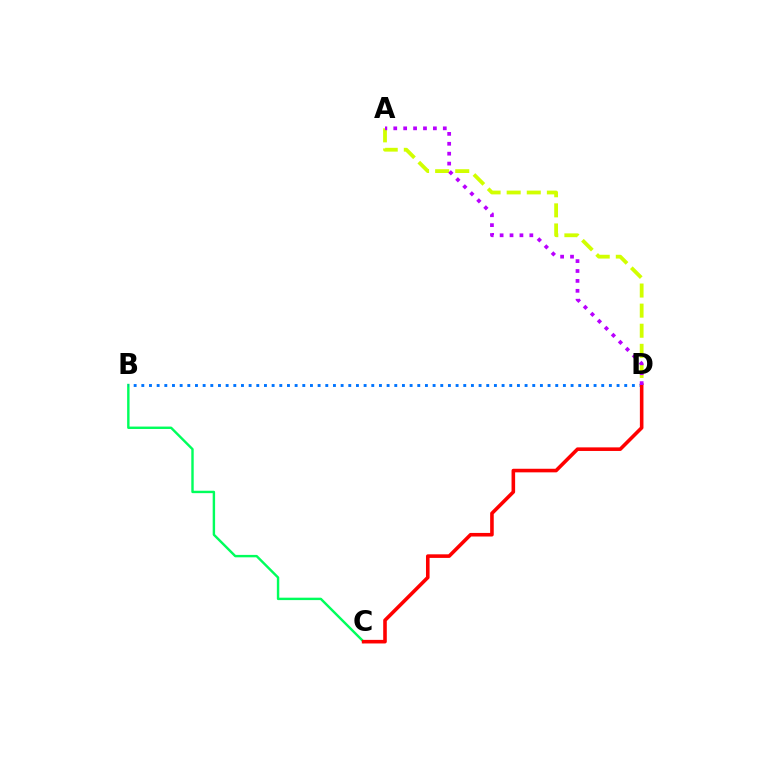{('B', 'C'): [{'color': '#00ff5c', 'line_style': 'solid', 'thickness': 1.74}], ('A', 'D'): [{'color': '#d1ff00', 'line_style': 'dashed', 'thickness': 2.73}, {'color': '#b900ff', 'line_style': 'dotted', 'thickness': 2.69}], ('B', 'D'): [{'color': '#0074ff', 'line_style': 'dotted', 'thickness': 2.08}], ('C', 'D'): [{'color': '#ff0000', 'line_style': 'solid', 'thickness': 2.58}]}